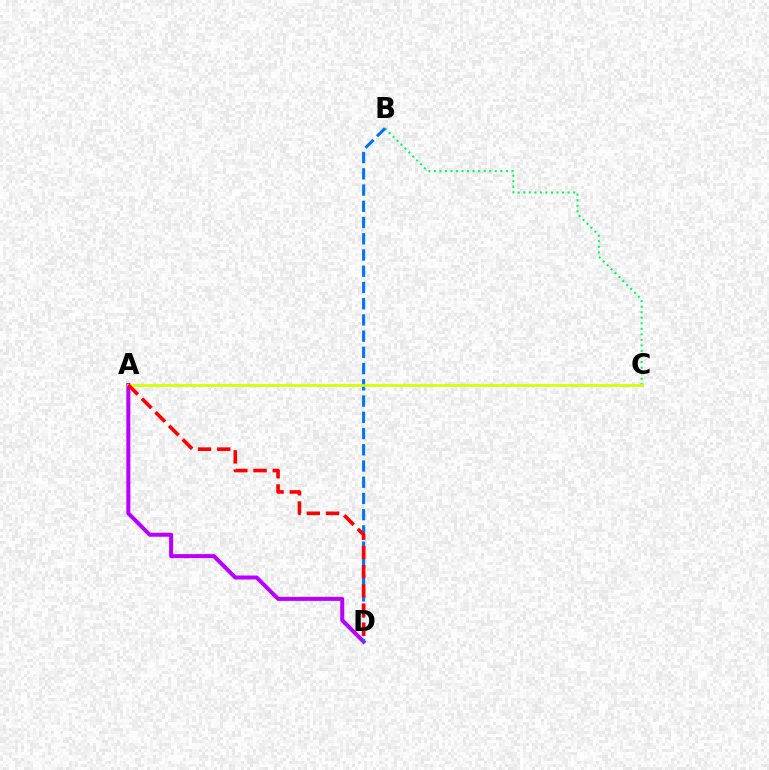{('B', 'C'): [{'color': '#00ff5c', 'line_style': 'dotted', 'thickness': 1.51}], ('A', 'D'): [{'color': '#b900ff', 'line_style': 'solid', 'thickness': 2.88}, {'color': '#ff0000', 'line_style': 'dashed', 'thickness': 2.61}], ('B', 'D'): [{'color': '#0074ff', 'line_style': 'dashed', 'thickness': 2.21}], ('A', 'C'): [{'color': '#d1ff00', 'line_style': 'solid', 'thickness': 1.93}]}